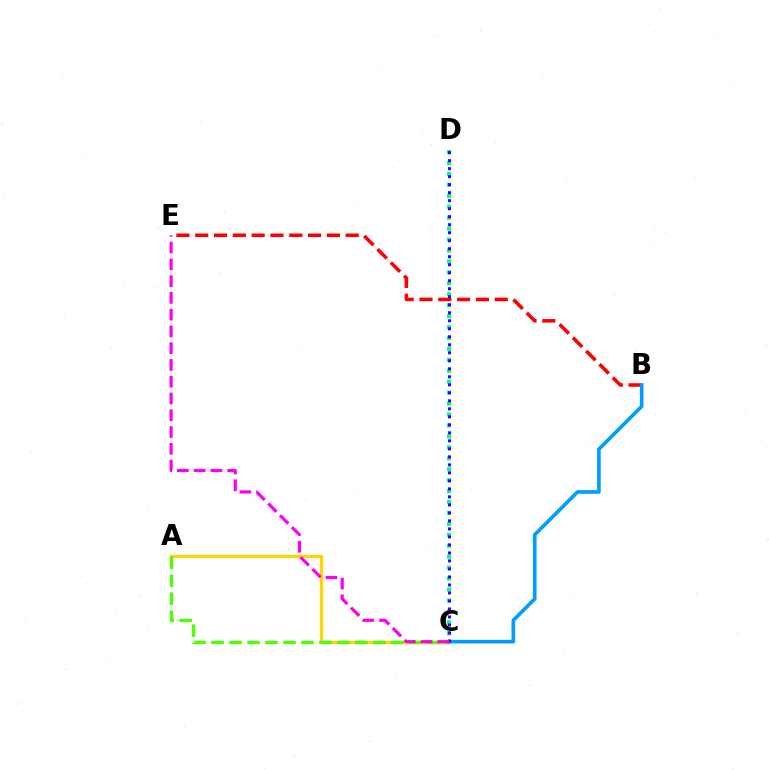{('B', 'E'): [{'color': '#ff0000', 'line_style': 'dashed', 'thickness': 2.56}], ('A', 'C'): [{'color': '#ffd500', 'line_style': 'solid', 'thickness': 2.36}, {'color': '#4fff00', 'line_style': 'dashed', 'thickness': 2.44}], ('C', 'D'): [{'color': '#00ff86', 'line_style': 'dotted', 'thickness': 2.97}, {'color': '#3700ff', 'line_style': 'dotted', 'thickness': 2.18}], ('B', 'C'): [{'color': '#009eff', 'line_style': 'solid', 'thickness': 2.63}], ('C', 'E'): [{'color': '#ff00ed', 'line_style': 'dashed', 'thickness': 2.28}]}